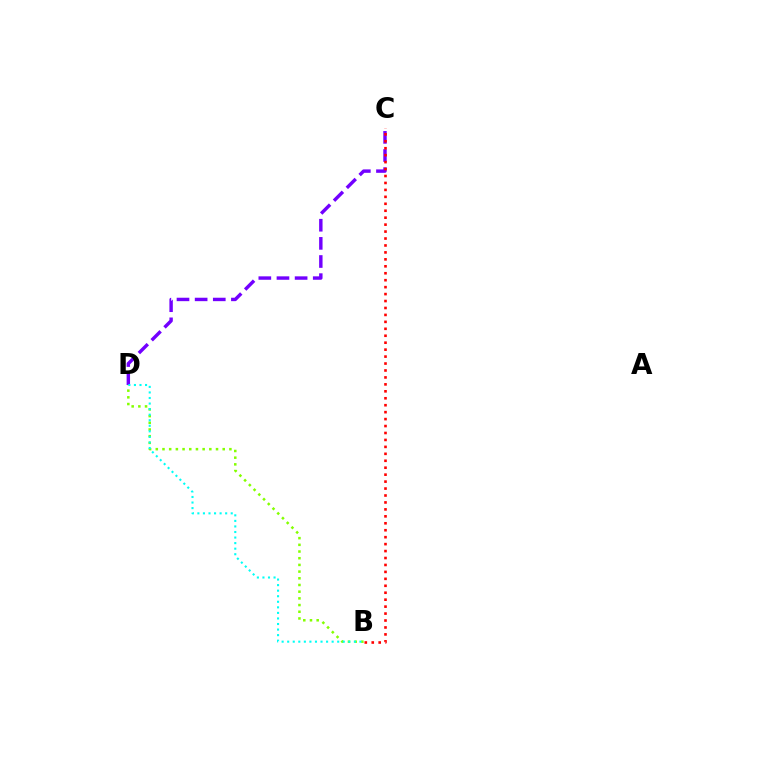{('C', 'D'): [{'color': '#7200ff', 'line_style': 'dashed', 'thickness': 2.46}], ('B', 'D'): [{'color': '#84ff00', 'line_style': 'dotted', 'thickness': 1.82}, {'color': '#00fff6', 'line_style': 'dotted', 'thickness': 1.51}], ('B', 'C'): [{'color': '#ff0000', 'line_style': 'dotted', 'thickness': 1.89}]}